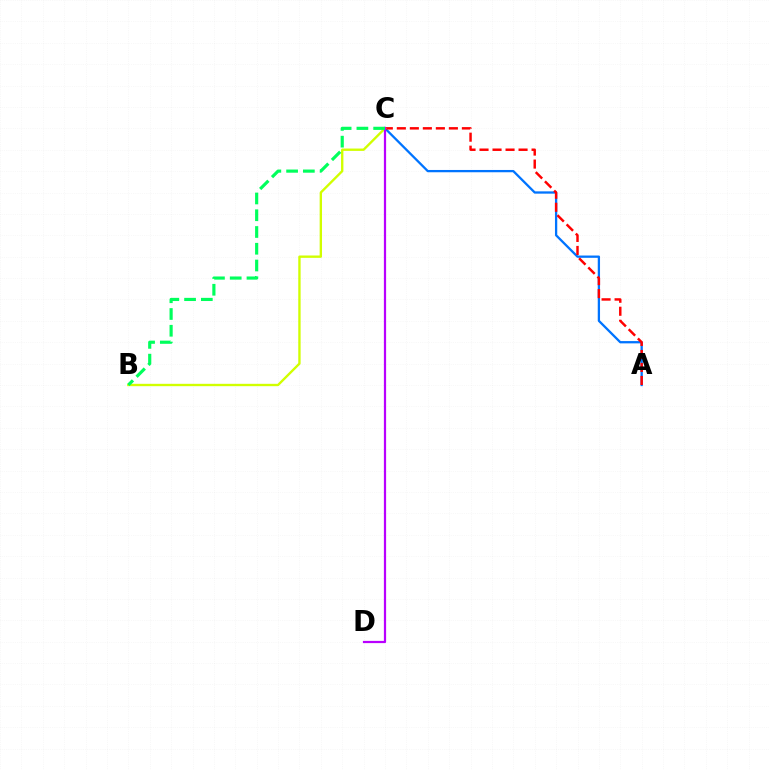{('A', 'C'): [{'color': '#0074ff', 'line_style': 'solid', 'thickness': 1.65}, {'color': '#ff0000', 'line_style': 'dashed', 'thickness': 1.77}], ('B', 'C'): [{'color': '#d1ff00', 'line_style': 'solid', 'thickness': 1.7}, {'color': '#00ff5c', 'line_style': 'dashed', 'thickness': 2.28}], ('C', 'D'): [{'color': '#b900ff', 'line_style': 'solid', 'thickness': 1.6}]}